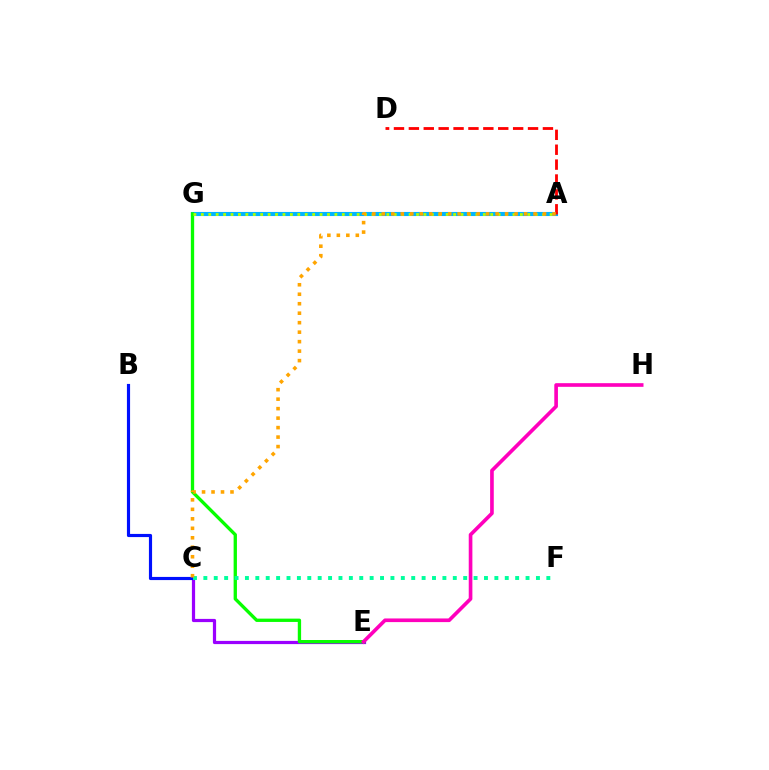{('A', 'G'): [{'color': '#00b5ff', 'line_style': 'solid', 'thickness': 2.94}, {'color': '#b3ff00', 'line_style': 'dotted', 'thickness': 2.02}], ('C', 'E'): [{'color': '#9b00ff', 'line_style': 'solid', 'thickness': 2.31}], ('E', 'G'): [{'color': '#08ff00', 'line_style': 'solid', 'thickness': 2.39}], ('E', 'H'): [{'color': '#ff00bd', 'line_style': 'solid', 'thickness': 2.63}], ('B', 'C'): [{'color': '#0010ff', 'line_style': 'solid', 'thickness': 2.27}], ('A', 'D'): [{'color': '#ff0000', 'line_style': 'dashed', 'thickness': 2.02}], ('C', 'F'): [{'color': '#00ff9d', 'line_style': 'dotted', 'thickness': 2.82}], ('A', 'C'): [{'color': '#ffa500', 'line_style': 'dotted', 'thickness': 2.58}]}